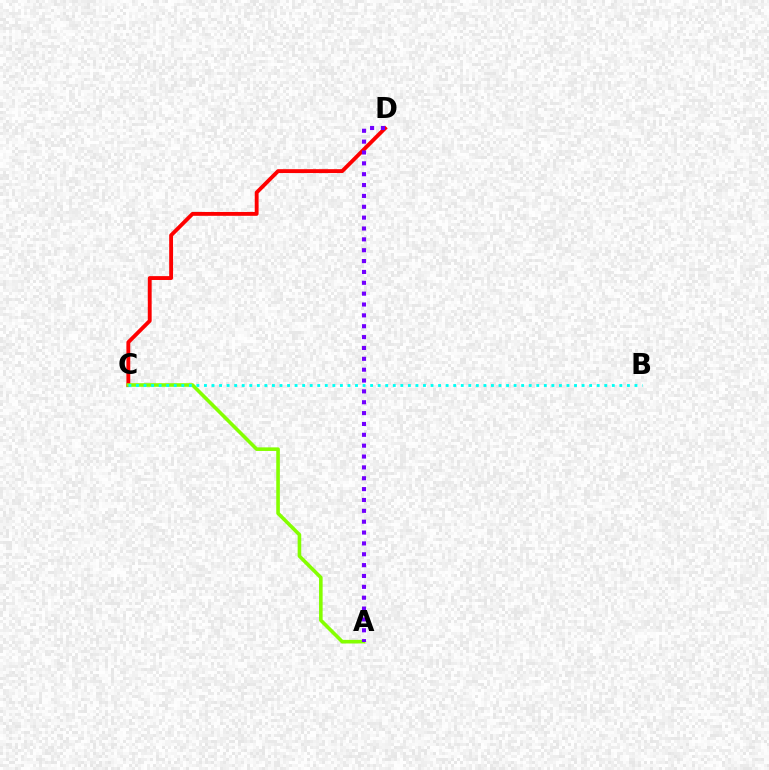{('C', 'D'): [{'color': '#ff0000', 'line_style': 'solid', 'thickness': 2.78}], ('A', 'C'): [{'color': '#84ff00', 'line_style': 'solid', 'thickness': 2.59}], ('B', 'C'): [{'color': '#00fff6', 'line_style': 'dotted', 'thickness': 2.05}], ('A', 'D'): [{'color': '#7200ff', 'line_style': 'dotted', 'thickness': 2.95}]}